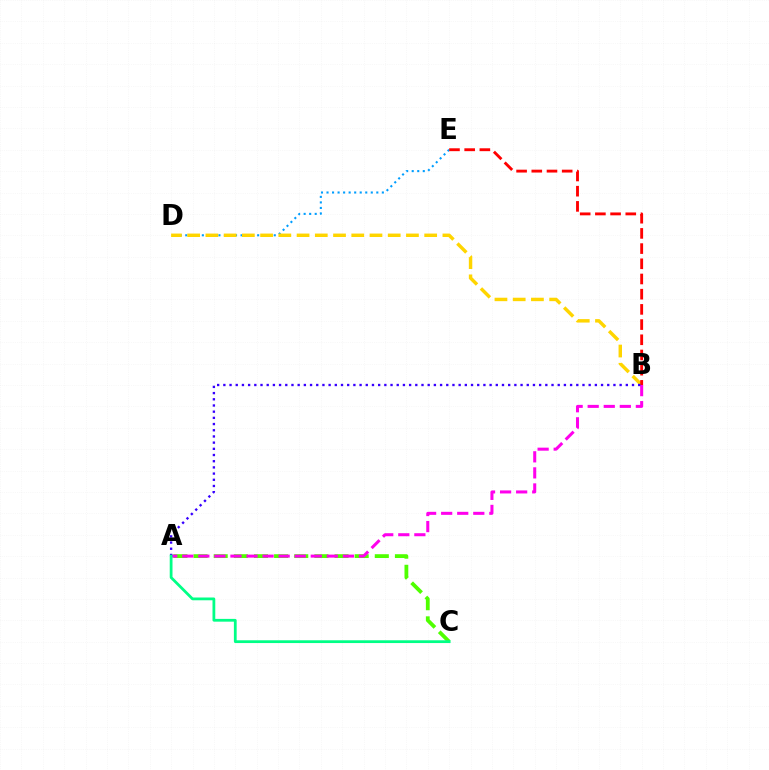{('D', 'E'): [{'color': '#009eff', 'line_style': 'dotted', 'thickness': 1.5}], ('A', 'C'): [{'color': '#4fff00', 'line_style': 'dashed', 'thickness': 2.74}, {'color': '#00ff86', 'line_style': 'solid', 'thickness': 2.0}], ('B', 'D'): [{'color': '#ffd500', 'line_style': 'dashed', 'thickness': 2.48}], ('B', 'E'): [{'color': '#ff0000', 'line_style': 'dashed', 'thickness': 2.06}], ('A', 'B'): [{'color': '#ff00ed', 'line_style': 'dashed', 'thickness': 2.18}, {'color': '#3700ff', 'line_style': 'dotted', 'thickness': 1.68}]}